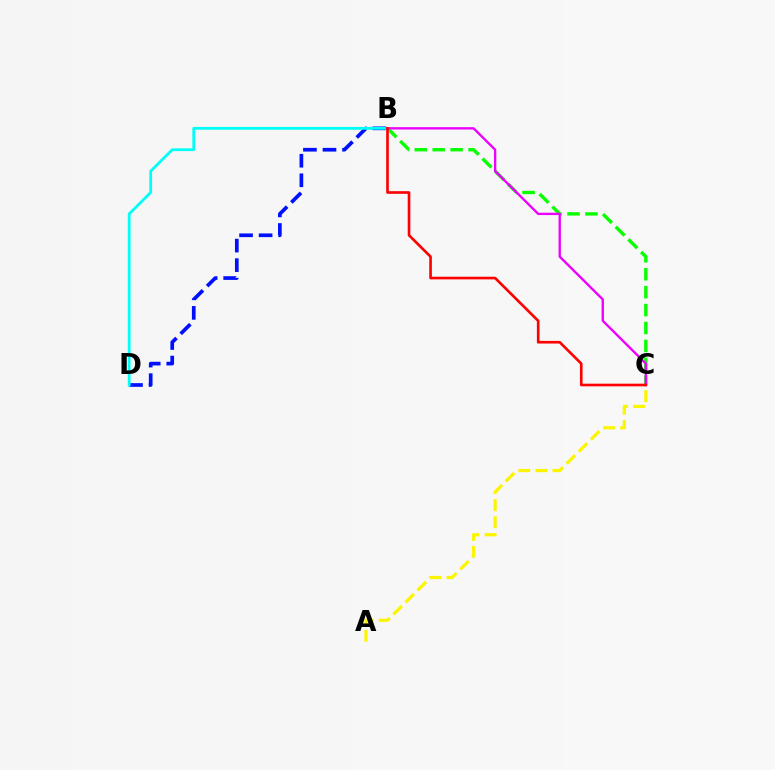{('A', 'C'): [{'color': '#fcf500', 'line_style': 'dashed', 'thickness': 2.32}], ('B', 'C'): [{'color': '#08ff00', 'line_style': 'dashed', 'thickness': 2.43}, {'color': '#ee00ff', 'line_style': 'solid', 'thickness': 1.69}, {'color': '#ff0000', 'line_style': 'solid', 'thickness': 1.9}], ('B', 'D'): [{'color': '#0010ff', 'line_style': 'dashed', 'thickness': 2.66}, {'color': '#00fff6', 'line_style': 'solid', 'thickness': 2.01}]}